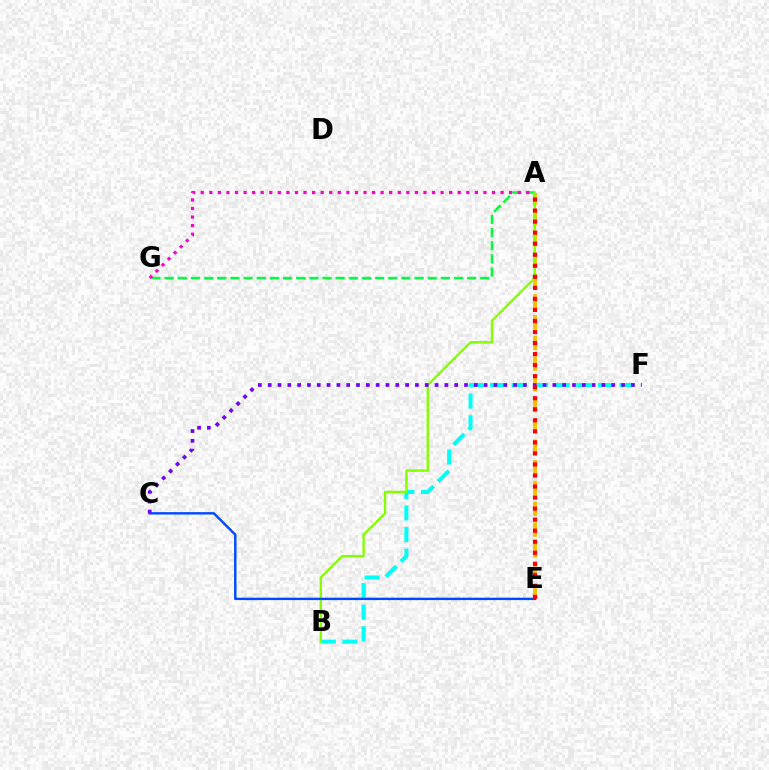{('A', 'G'): [{'color': '#00ff39', 'line_style': 'dashed', 'thickness': 1.79}, {'color': '#ff00cf', 'line_style': 'dotted', 'thickness': 2.33}], ('B', 'F'): [{'color': '#00fff6', 'line_style': 'dashed', 'thickness': 2.93}], ('A', 'E'): [{'color': '#ffbd00', 'line_style': 'dashed', 'thickness': 2.82}, {'color': '#ff0000', 'line_style': 'dotted', 'thickness': 3.0}], ('A', 'B'): [{'color': '#84ff00', 'line_style': 'solid', 'thickness': 1.69}], ('C', 'E'): [{'color': '#004bff', 'line_style': 'solid', 'thickness': 1.74}], ('C', 'F'): [{'color': '#7200ff', 'line_style': 'dotted', 'thickness': 2.67}]}